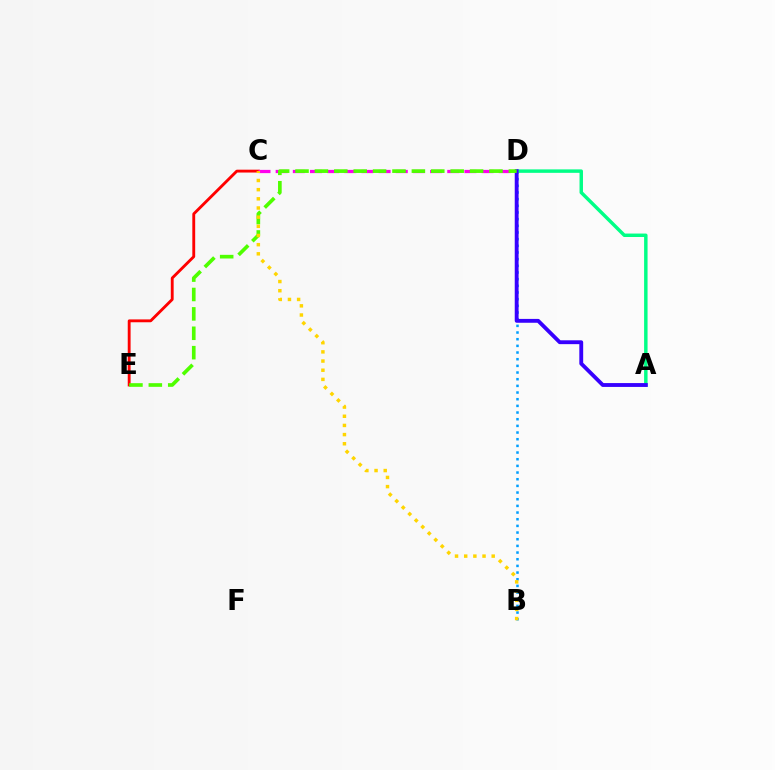{('B', 'D'): [{'color': '#009eff', 'line_style': 'dotted', 'thickness': 1.81}], ('C', 'E'): [{'color': '#ff0000', 'line_style': 'solid', 'thickness': 2.06}], ('C', 'D'): [{'color': '#ff00ed', 'line_style': 'dashed', 'thickness': 2.33}], ('A', 'D'): [{'color': '#00ff86', 'line_style': 'solid', 'thickness': 2.49}, {'color': '#3700ff', 'line_style': 'solid', 'thickness': 2.78}], ('D', 'E'): [{'color': '#4fff00', 'line_style': 'dashed', 'thickness': 2.63}], ('B', 'C'): [{'color': '#ffd500', 'line_style': 'dotted', 'thickness': 2.49}]}